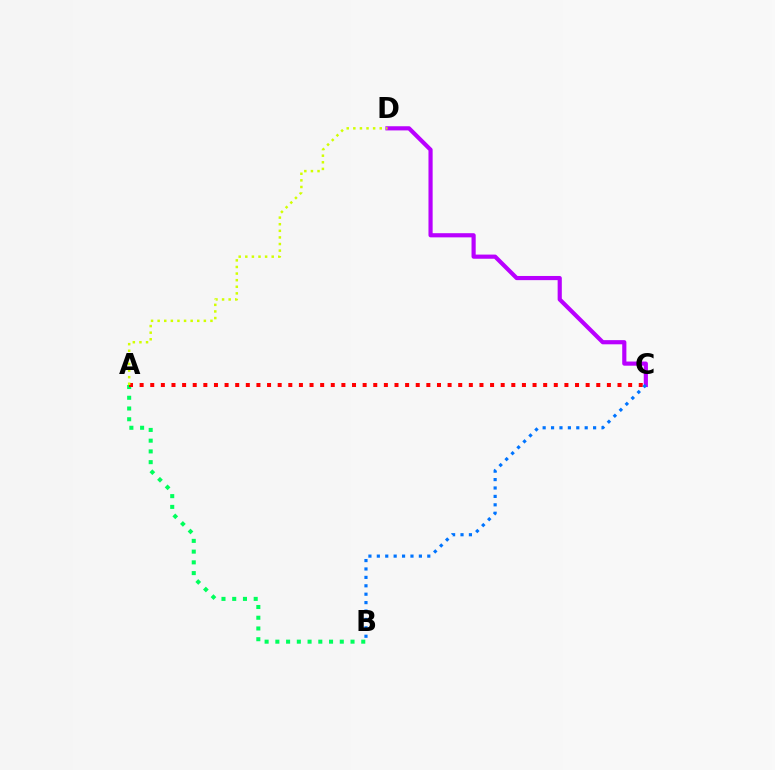{('C', 'D'): [{'color': '#b900ff', 'line_style': 'solid', 'thickness': 3.0}], ('A', 'B'): [{'color': '#00ff5c', 'line_style': 'dotted', 'thickness': 2.92}], ('A', 'C'): [{'color': '#ff0000', 'line_style': 'dotted', 'thickness': 2.89}], ('B', 'C'): [{'color': '#0074ff', 'line_style': 'dotted', 'thickness': 2.28}], ('A', 'D'): [{'color': '#d1ff00', 'line_style': 'dotted', 'thickness': 1.79}]}